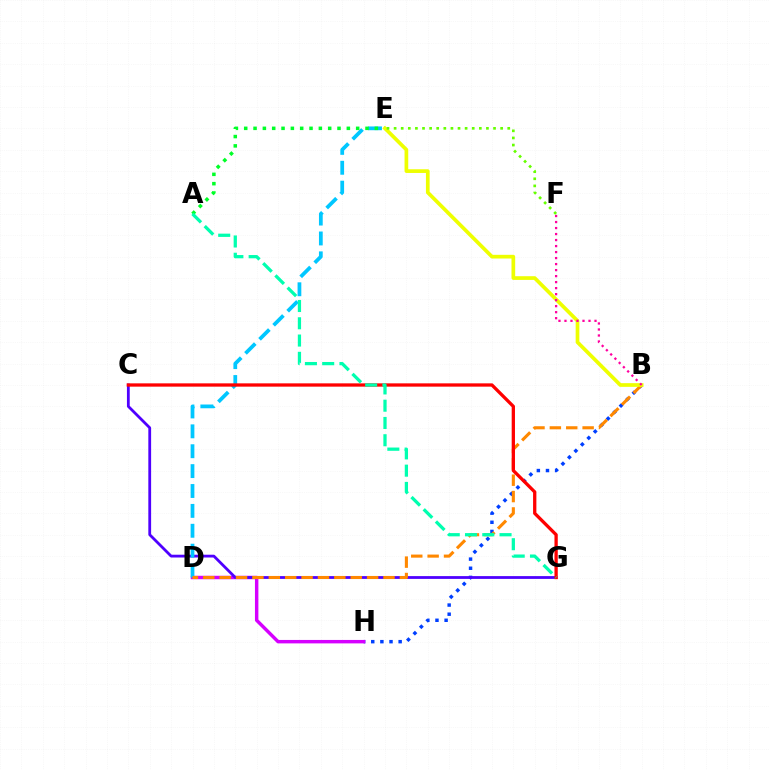{('B', 'H'): [{'color': '#003fff', 'line_style': 'dotted', 'thickness': 2.48}], ('D', 'H'): [{'color': '#d600ff', 'line_style': 'solid', 'thickness': 2.47}], ('C', 'G'): [{'color': '#4f00ff', 'line_style': 'solid', 'thickness': 2.01}, {'color': '#ff0000', 'line_style': 'solid', 'thickness': 2.37}], ('D', 'E'): [{'color': '#00c7ff', 'line_style': 'dashed', 'thickness': 2.7}], ('A', 'E'): [{'color': '#00ff27', 'line_style': 'dotted', 'thickness': 2.53}], ('B', 'D'): [{'color': '#ff8800', 'line_style': 'dashed', 'thickness': 2.23}], ('B', 'E'): [{'color': '#eeff00', 'line_style': 'solid', 'thickness': 2.66}], ('A', 'G'): [{'color': '#00ffaf', 'line_style': 'dashed', 'thickness': 2.35}], ('B', 'F'): [{'color': '#ff00a0', 'line_style': 'dotted', 'thickness': 1.63}], ('E', 'F'): [{'color': '#66ff00', 'line_style': 'dotted', 'thickness': 1.93}]}